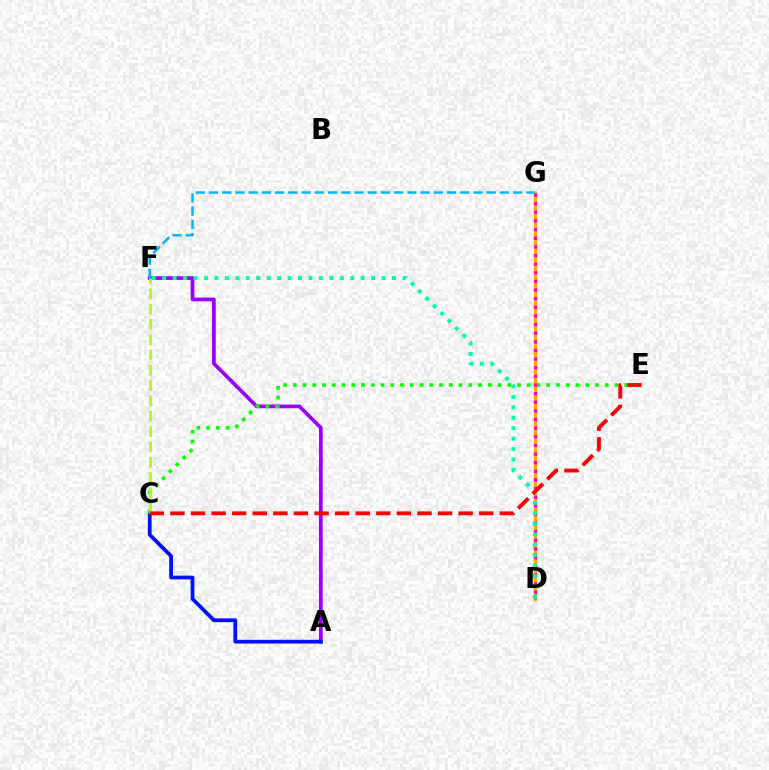{('A', 'F'): [{'color': '#9b00ff', 'line_style': 'solid', 'thickness': 2.67}], ('A', 'C'): [{'color': '#0010ff', 'line_style': 'solid', 'thickness': 2.71}], ('C', 'E'): [{'color': '#08ff00', 'line_style': 'dotted', 'thickness': 2.65}, {'color': '#ff0000', 'line_style': 'dashed', 'thickness': 2.8}], ('D', 'G'): [{'color': '#ffa500', 'line_style': 'solid', 'thickness': 2.41}, {'color': '#ff00bd', 'line_style': 'dotted', 'thickness': 2.35}], ('D', 'F'): [{'color': '#00ff9d', 'line_style': 'dotted', 'thickness': 2.84}], ('C', 'F'): [{'color': '#b3ff00', 'line_style': 'dashed', 'thickness': 2.08}], ('F', 'G'): [{'color': '#00b5ff', 'line_style': 'dashed', 'thickness': 1.8}]}